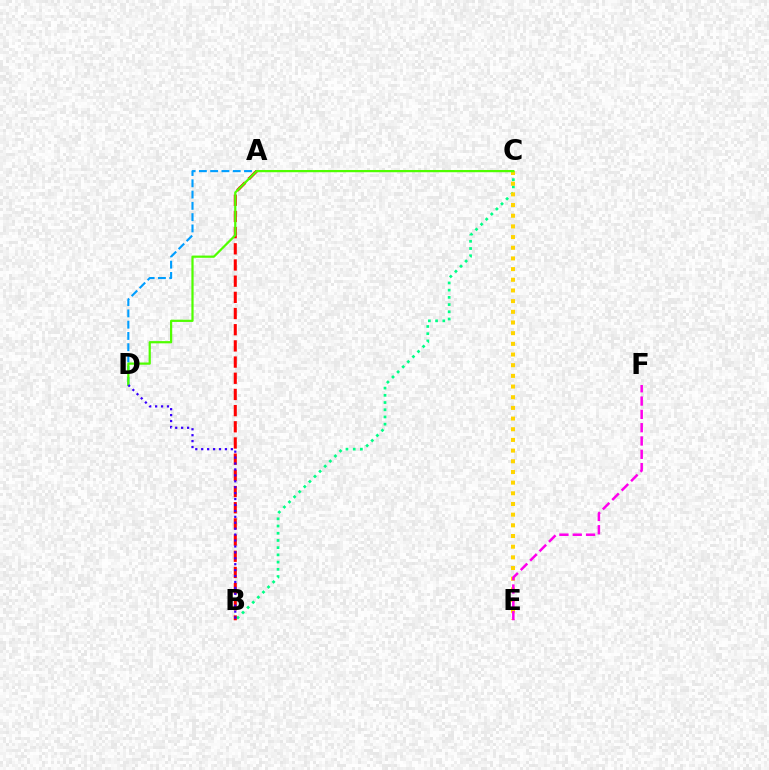{('B', 'C'): [{'color': '#00ff86', 'line_style': 'dotted', 'thickness': 1.96}], ('A', 'D'): [{'color': '#009eff', 'line_style': 'dashed', 'thickness': 1.53}], ('C', 'E'): [{'color': '#ffd500', 'line_style': 'dotted', 'thickness': 2.9}], ('A', 'B'): [{'color': '#ff0000', 'line_style': 'dashed', 'thickness': 2.2}], ('E', 'F'): [{'color': '#ff00ed', 'line_style': 'dashed', 'thickness': 1.81}], ('C', 'D'): [{'color': '#4fff00', 'line_style': 'solid', 'thickness': 1.6}], ('B', 'D'): [{'color': '#3700ff', 'line_style': 'dotted', 'thickness': 1.61}]}